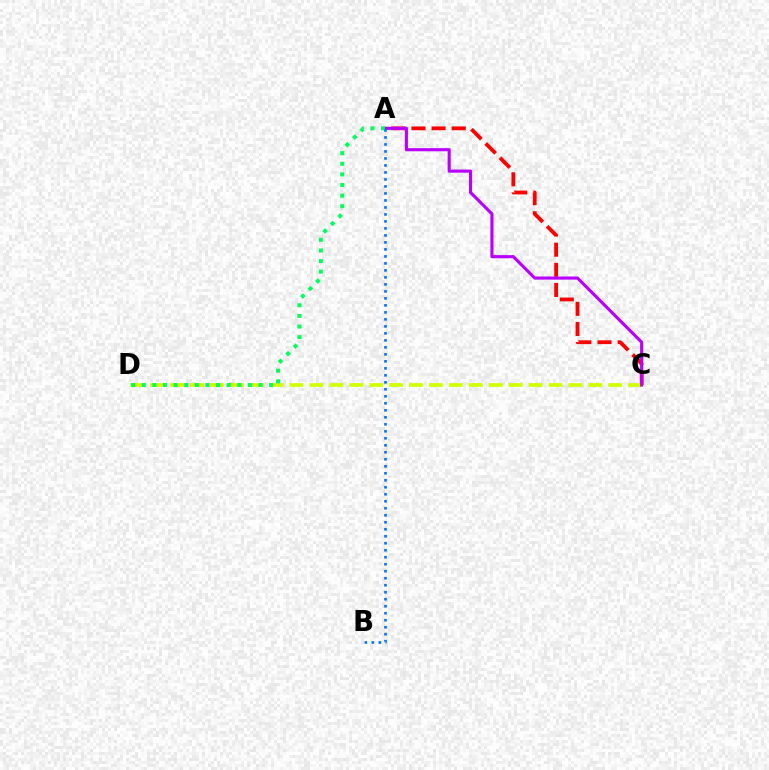{('A', 'C'): [{'color': '#ff0000', 'line_style': 'dashed', 'thickness': 2.73}, {'color': '#b900ff', 'line_style': 'solid', 'thickness': 2.24}], ('C', 'D'): [{'color': '#d1ff00', 'line_style': 'dashed', 'thickness': 2.71}], ('A', 'D'): [{'color': '#00ff5c', 'line_style': 'dotted', 'thickness': 2.88}], ('A', 'B'): [{'color': '#0074ff', 'line_style': 'dotted', 'thickness': 1.9}]}